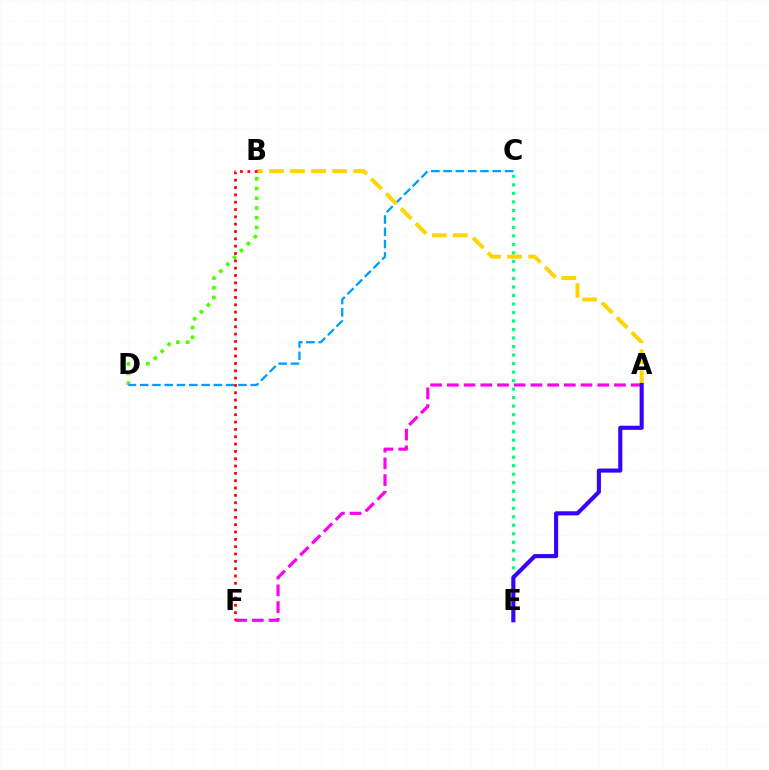{('C', 'E'): [{'color': '#00ff86', 'line_style': 'dotted', 'thickness': 2.31}], ('B', 'D'): [{'color': '#4fff00', 'line_style': 'dotted', 'thickness': 2.65}], ('C', 'D'): [{'color': '#009eff', 'line_style': 'dashed', 'thickness': 1.67}], ('A', 'F'): [{'color': '#ff00ed', 'line_style': 'dashed', 'thickness': 2.27}], ('A', 'B'): [{'color': '#ffd500', 'line_style': 'dashed', 'thickness': 2.86}], ('A', 'E'): [{'color': '#3700ff', 'line_style': 'solid', 'thickness': 2.95}], ('B', 'F'): [{'color': '#ff0000', 'line_style': 'dotted', 'thickness': 1.99}]}